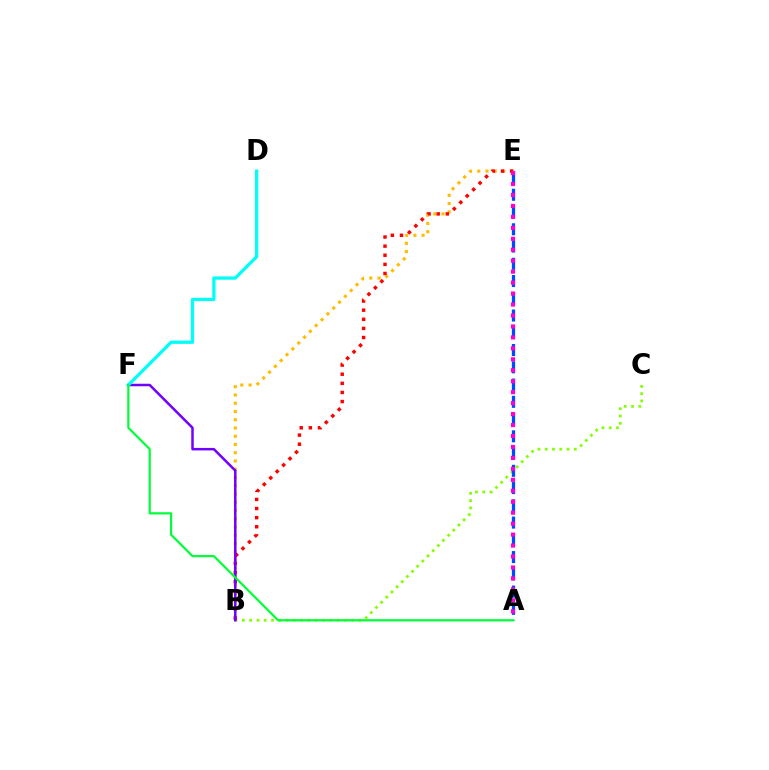{('B', 'E'): [{'color': '#ffbd00', 'line_style': 'dotted', 'thickness': 2.24}, {'color': '#ff0000', 'line_style': 'dotted', 'thickness': 2.48}], ('B', 'C'): [{'color': '#84ff00', 'line_style': 'dotted', 'thickness': 1.98}], ('B', 'F'): [{'color': '#7200ff', 'line_style': 'solid', 'thickness': 1.8}], ('A', 'E'): [{'color': '#004bff', 'line_style': 'dashed', 'thickness': 2.34}, {'color': '#ff00cf', 'line_style': 'dotted', 'thickness': 2.98}], ('D', 'F'): [{'color': '#00fff6', 'line_style': 'solid', 'thickness': 2.36}], ('A', 'F'): [{'color': '#00ff39', 'line_style': 'solid', 'thickness': 1.59}]}